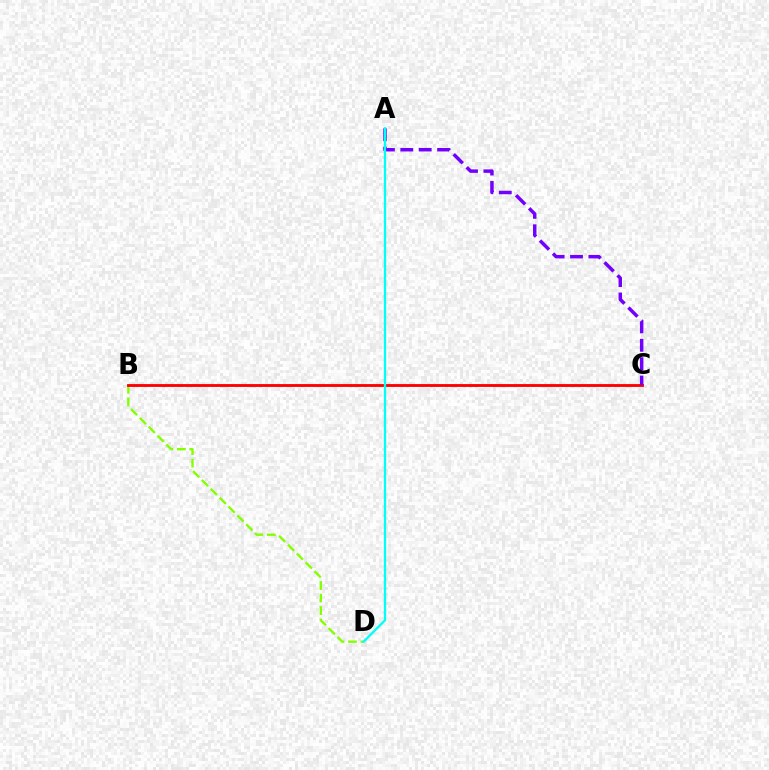{('B', 'D'): [{'color': '#84ff00', 'line_style': 'dashed', 'thickness': 1.7}], ('B', 'C'): [{'color': '#ff0000', 'line_style': 'solid', 'thickness': 2.05}], ('A', 'C'): [{'color': '#7200ff', 'line_style': 'dashed', 'thickness': 2.5}], ('A', 'D'): [{'color': '#00fff6', 'line_style': 'solid', 'thickness': 1.65}]}